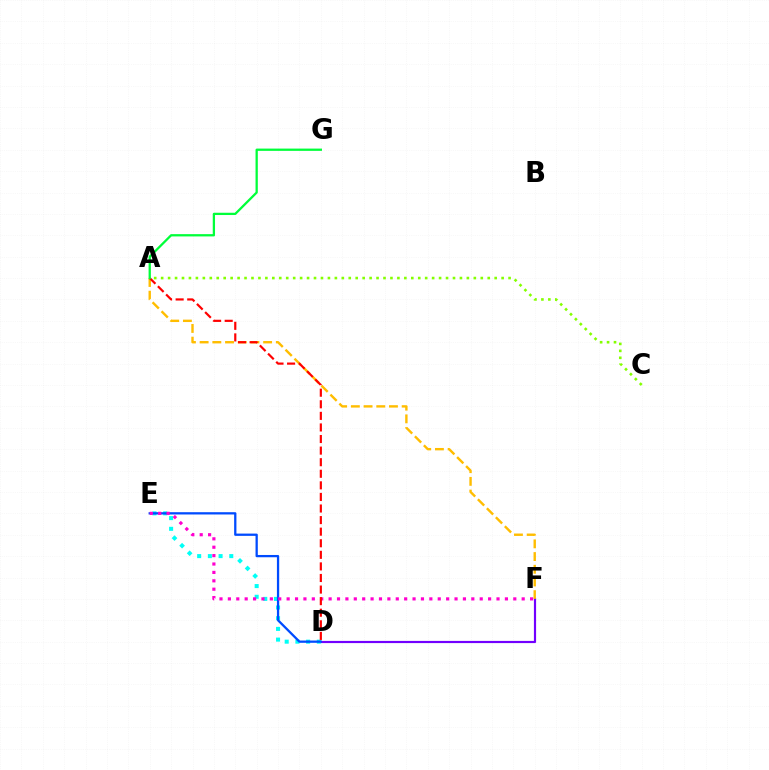{('D', 'F'): [{'color': '#7200ff', 'line_style': 'solid', 'thickness': 1.57}], ('D', 'E'): [{'color': '#00fff6', 'line_style': 'dotted', 'thickness': 2.91}, {'color': '#004bff', 'line_style': 'solid', 'thickness': 1.64}], ('A', 'F'): [{'color': '#ffbd00', 'line_style': 'dashed', 'thickness': 1.73}], ('E', 'F'): [{'color': '#ff00cf', 'line_style': 'dotted', 'thickness': 2.28}], ('A', 'D'): [{'color': '#ff0000', 'line_style': 'dashed', 'thickness': 1.57}], ('A', 'C'): [{'color': '#84ff00', 'line_style': 'dotted', 'thickness': 1.89}], ('A', 'G'): [{'color': '#00ff39', 'line_style': 'solid', 'thickness': 1.64}]}